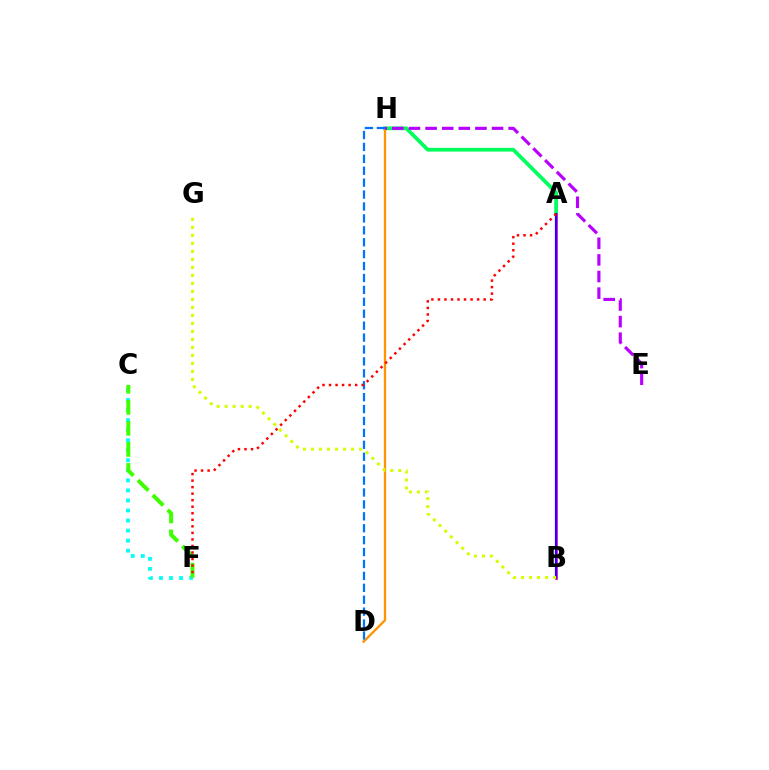{('C', 'F'): [{'color': '#00fff6', 'line_style': 'dotted', 'thickness': 2.73}, {'color': '#3dff00', 'line_style': 'dashed', 'thickness': 2.86}], ('A', 'H'): [{'color': '#00ff5c', 'line_style': 'solid', 'thickness': 2.69}], ('A', 'B'): [{'color': '#ff00ac', 'line_style': 'solid', 'thickness': 1.95}, {'color': '#2500ff', 'line_style': 'solid', 'thickness': 1.59}], ('D', 'H'): [{'color': '#ff9400', 'line_style': 'solid', 'thickness': 1.67}, {'color': '#0074ff', 'line_style': 'dashed', 'thickness': 1.62}], ('E', 'H'): [{'color': '#b900ff', 'line_style': 'dashed', 'thickness': 2.26}], ('B', 'G'): [{'color': '#d1ff00', 'line_style': 'dotted', 'thickness': 2.18}], ('A', 'F'): [{'color': '#ff0000', 'line_style': 'dotted', 'thickness': 1.78}]}